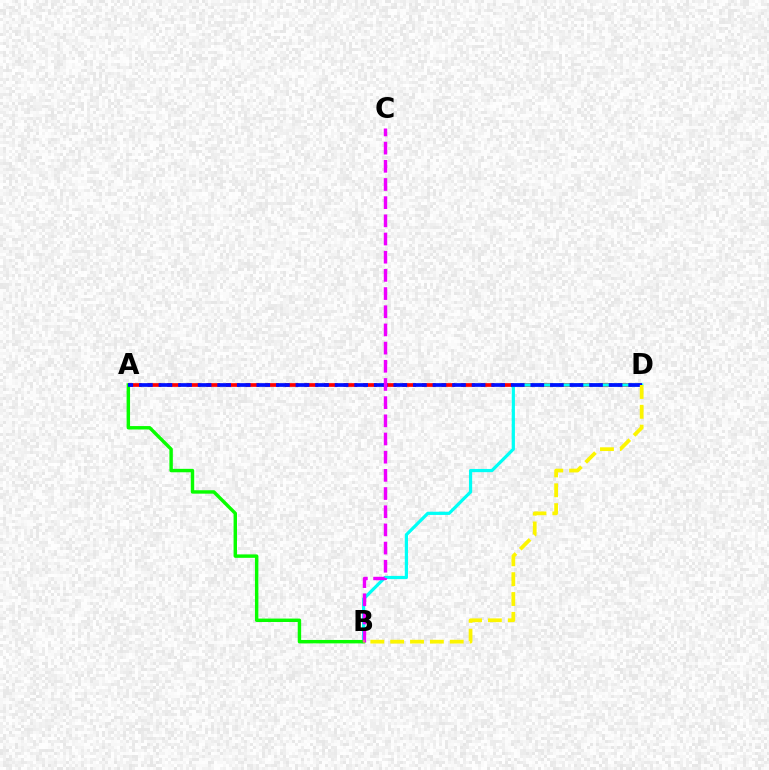{('A', 'D'): [{'color': '#ff0000', 'line_style': 'dashed', 'thickness': 2.66}, {'color': '#0010ff', 'line_style': 'dashed', 'thickness': 2.66}], ('B', 'D'): [{'color': '#00fff6', 'line_style': 'solid', 'thickness': 2.3}, {'color': '#fcf500', 'line_style': 'dashed', 'thickness': 2.7}], ('A', 'B'): [{'color': '#08ff00', 'line_style': 'solid', 'thickness': 2.47}], ('B', 'C'): [{'color': '#ee00ff', 'line_style': 'dashed', 'thickness': 2.47}]}